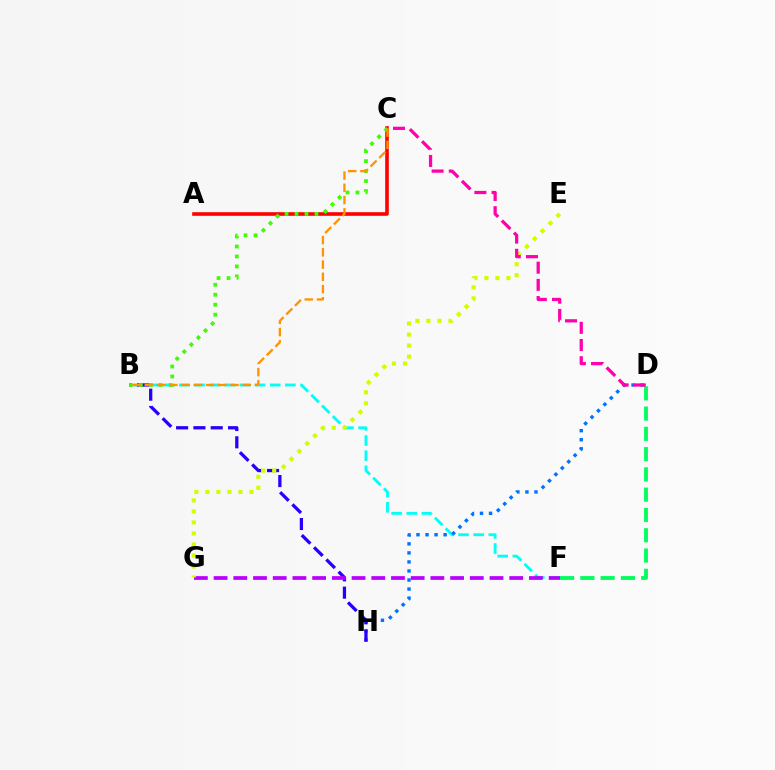{('B', 'F'): [{'color': '#00fff6', 'line_style': 'dashed', 'thickness': 2.06}], ('D', 'H'): [{'color': '#0074ff', 'line_style': 'dotted', 'thickness': 2.46}], ('B', 'H'): [{'color': '#2500ff', 'line_style': 'dashed', 'thickness': 2.35}], ('A', 'C'): [{'color': '#ff0000', 'line_style': 'solid', 'thickness': 2.6}], ('B', 'C'): [{'color': '#3dff00', 'line_style': 'dotted', 'thickness': 2.71}, {'color': '#ff9400', 'line_style': 'dashed', 'thickness': 1.66}], ('F', 'G'): [{'color': '#b900ff', 'line_style': 'dashed', 'thickness': 2.68}], ('D', 'F'): [{'color': '#00ff5c', 'line_style': 'dashed', 'thickness': 2.75}], ('E', 'G'): [{'color': '#d1ff00', 'line_style': 'dotted', 'thickness': 3.0}], ('C', 'D'): [{'color': '#ff00ac', 'line_style': 'dashed', 'thickness': 2.34}]}